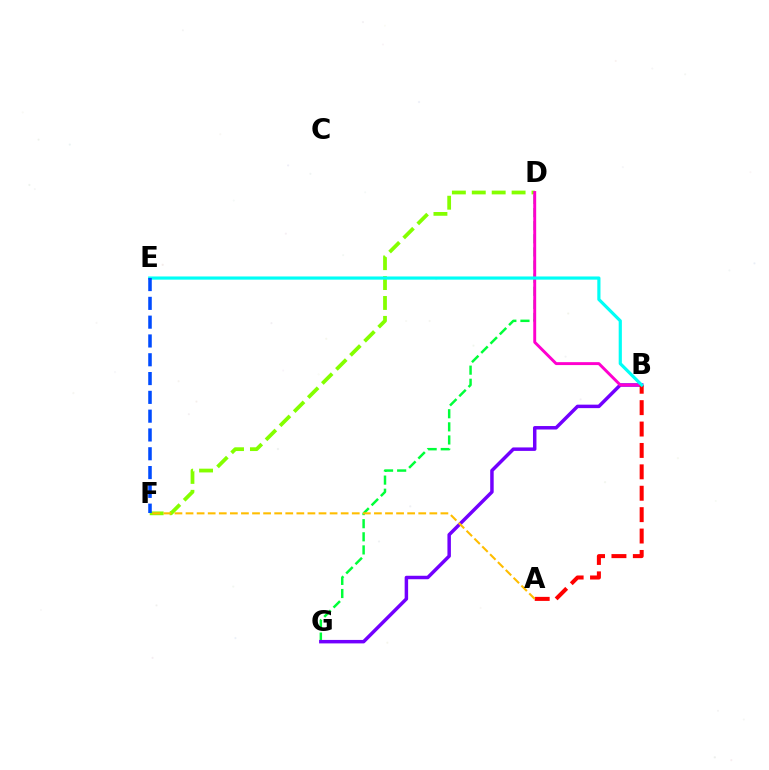{('D', 'F'): [{'color': '#84ff00', 'line_style': 'dashed', 'thickness': 2.7}], ('D', 'G'): [{'color': '#00ff39', 'line_style': 'dashed', 'thickness': 1.78}], ('B', 'G'): [{'color': '#7200ff', 'line_style': 'solid', 'thickness': 2.5}], ('B', 'D'): [{'color': '#ff00cf', 'line_style': 'solid', 'thickness': 2.11}], ('A', 'B'): [{'color': '#ff0000', 'line_style': 'dashed', 'thickness': 2.91}], ('B', 'E'): [{'color': '#00fff6', 'line_style': 'solid', 'thickness': 2.29}], ('E', 'F'): [{'color': '#004bff', 'line_style': 'dashed', 'thickness': 2.55}], ('A', 'F'): [{'color': '#ffbd00', 'line_style': 'dashed', 'thickness': 1.51}]}